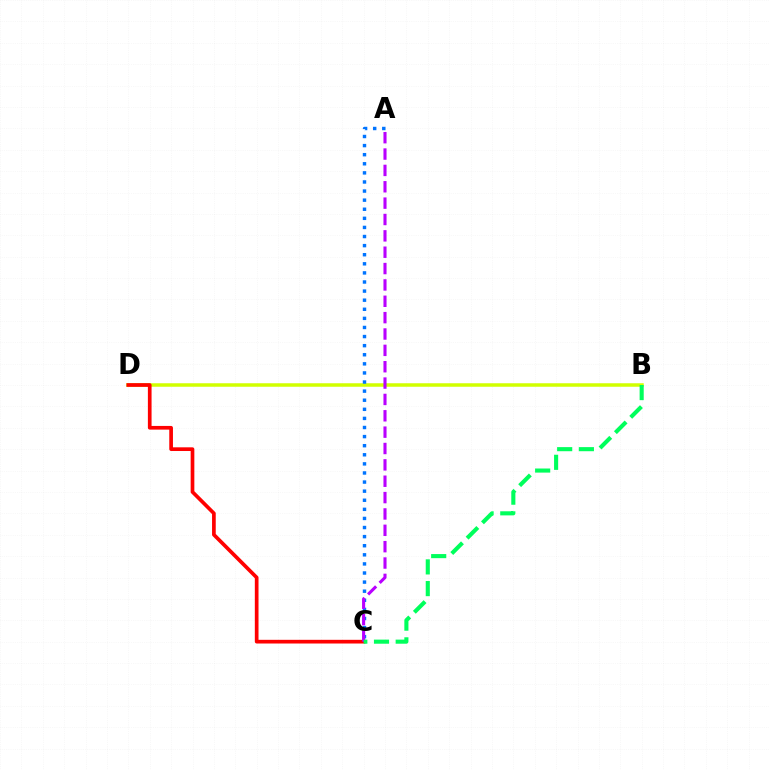{('B', 'D'): [{'color': '#d1ff00', 'line_style': 'solid', 'thickness': 2.52}], ('A', 'C'): [{'color': '#0074ff', 'line_style': 'dotted', 'thickness': 2.47}, {'color': '#b900ff', 'line_style': 'dashed', 'thickness': 2.22}], ('C', 'D'): [{'color': '#ff0000', 'line_style': 'solid', 'thickness': 2.66}], ('B', 'C'): [{'color': '#00ff5c', 'line_style': 'dashed', 'thickness': 2.95}]}